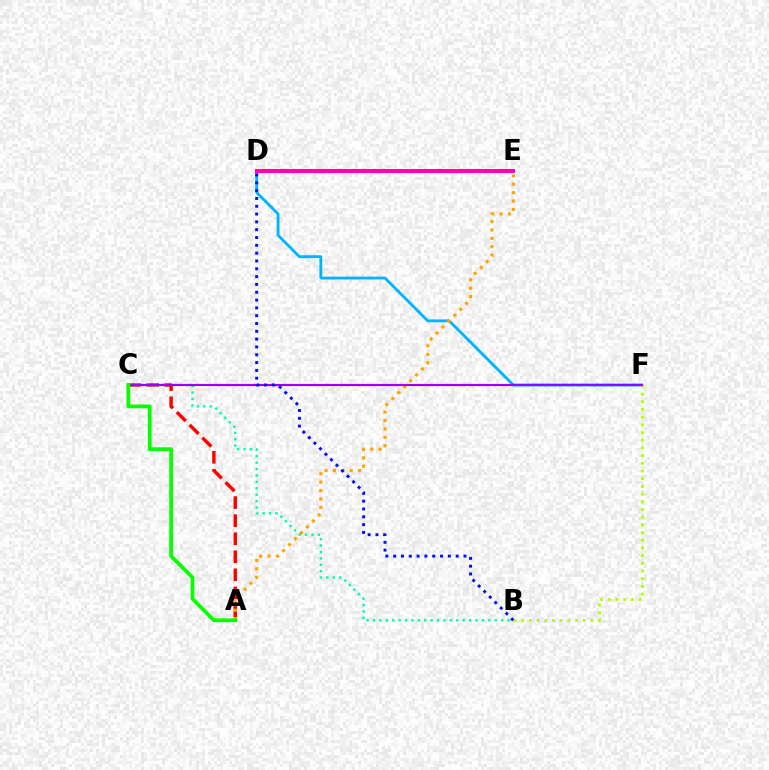{('A', 'C'): [{'color': '#ff0000', 'line_style': 'dashed', 'thickness': 2.45}, {'color': '#08ff00', 'line_style': 'solid', 'thickness': 2.71}], ('D', 'F'): [{'color': '#00b5ff', 'line_style': 'solid', 'thickness': 2.05}], ('B', 'F'): [{'color': '#b3ff00', 'line_style': 'dotted', 'thickness': 2.09}], ('A', 'E'): [{'color': '#ffa500', 'line_style': 'dotted', 'thickness': 2.28}], ('D', 'E'): [{'color': '#ff00bd', 'line_style': 'solid', 'thickness': 2.9}], ('B', 'C'): [{'color': '#00ff9d', 'line_style': 'dotted', 'thickness': 1.74}], ('C', 'F'): [{'color': '#9b00ff', 'line_style': 'solid', 'thickness': 1.55}], ('B', 'D'): [{'color': '#0010ff', 'line_style': 'dotted', 'thickness': 2.12}]}